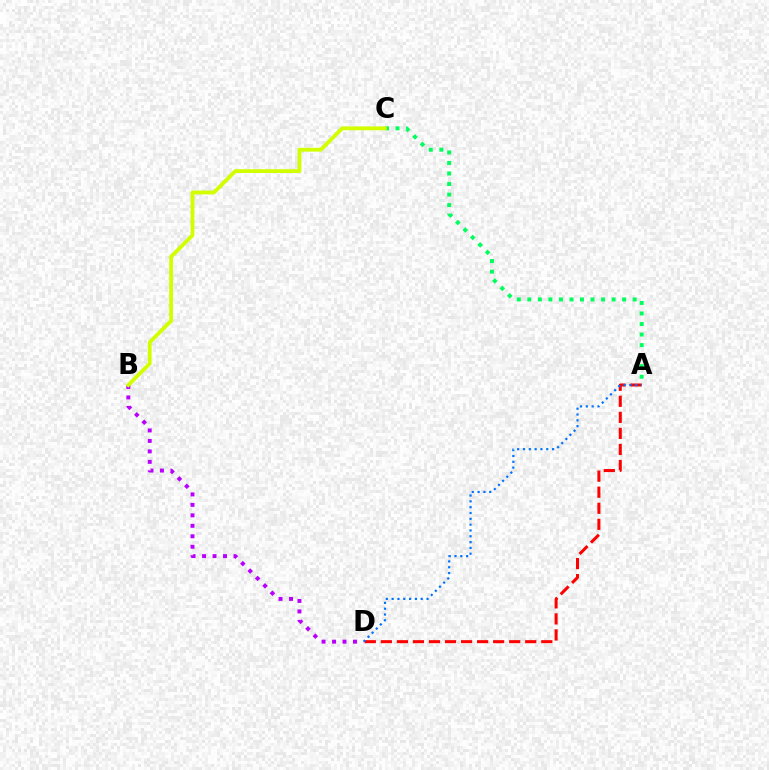{('A', 'D'): [{'color': '#ff0000', 'line_style': 'dashed', 'thickness': 2.18}, {'color': '#0074ff', 'line_style': 'dotted', 'thickness': 1.58}], ('A', 'C'): [{'color': '#00ff5c', 'line_style': 'dotted', 'thickness': 2.86}], ('B', 'D'): [{'color': '#b900ff', 'line_style': 'dotted', 'thickness': 2.84}], ('B', 'C'): [{'color': '#d1ff00', 'line_style': 'solid', 'thickness': 2.75}]}